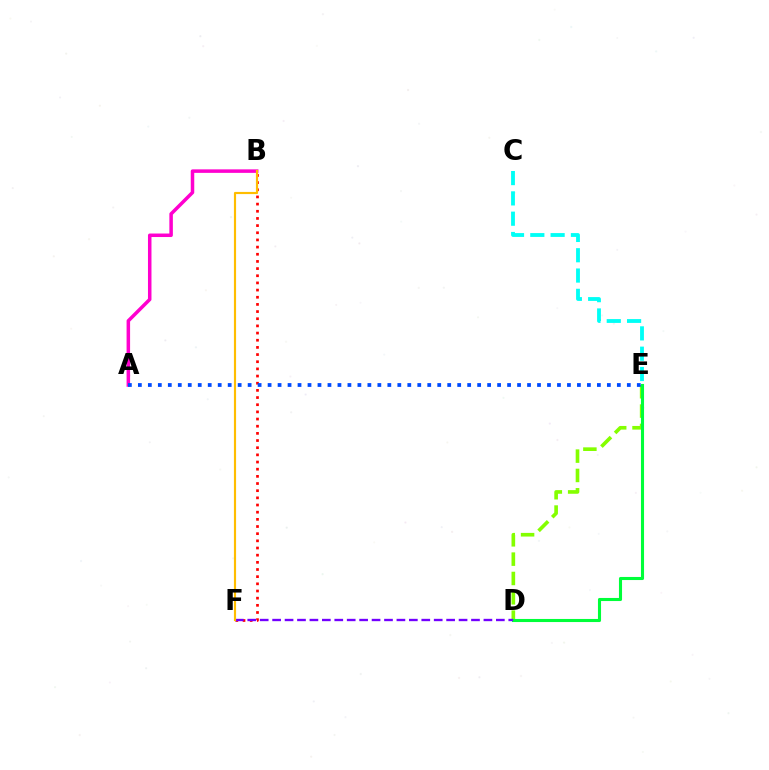{('B', 'F'): [{'color': '#ff0000', 'line_style': 'dotted', 'thickness': 1.95}, {'color': '#ffbd00', 'line_style': 'solid', 'thickness': 1.56}], ('D', 'E'): [{'color': '#84ff00', 'line_style': 'dashed', 'thickness': 2.63}, {'color': '#00ff39', 'line_style': 'solid', 'thickness': 2.22}], ('A', 'B'): [{'color': '#ff00cf', 'line_style': 'solid', 'thickness': 2.53}], ('C', 'E'): [{'color': '#00fff6', 'line_style': 'dashed', 'thickness': 2.76}], ('D', 'F'): [{'color': '#7200ff', 'line_style': 'dashed', 'thickness': 1.69}], ('A', 'E'): [{'color': '#004bff', 'line_style': 'dotted', 'thickness': 2.71}]}